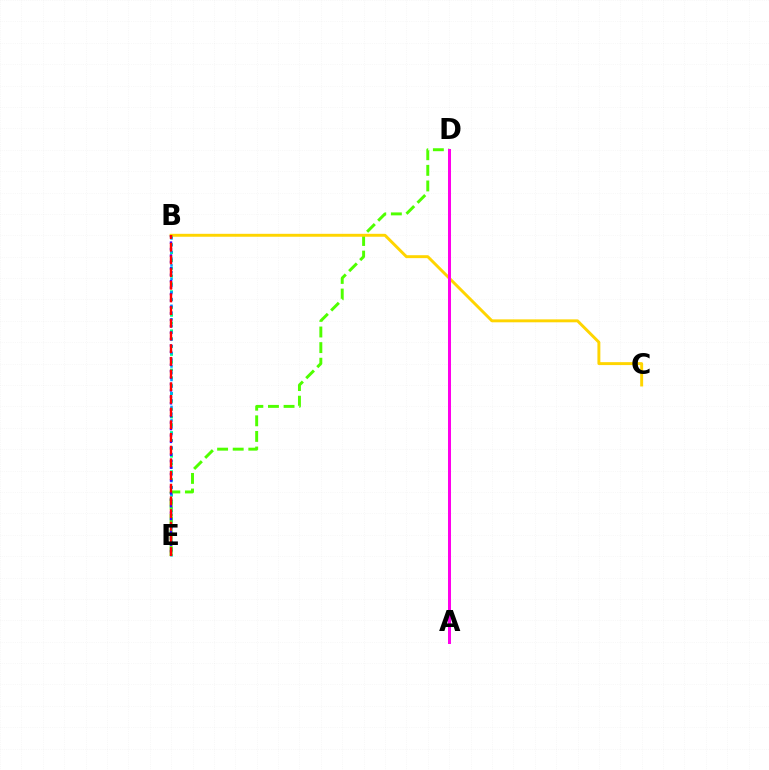{('B', 'E'): [{'color': '#00ff86', 'line_style': 'dotted', 'thickness': 2.13}, {'color': '#009eff', 'line_style': 'dotted', 'thickness': 1.83}, {'color': '#3700ff', 'line_style': 'dotted', 'thickness': 1.75}, {'color': '#ff0000', 'line_style': 'dashed', 'thickness': 1.72}], ('D', 'E'): [{'color': '#4fff00', 'line_style': 'dashed', 'thickness': 2.12}], ('B', 'C'): [{'color': '#ffd500', 'line_style': 'solid', 'thickness': 2.11}], ('A', 'D'): [{'color': '#ff00ed', 'line_style': 'solid', 'thickness': 2.16}]}